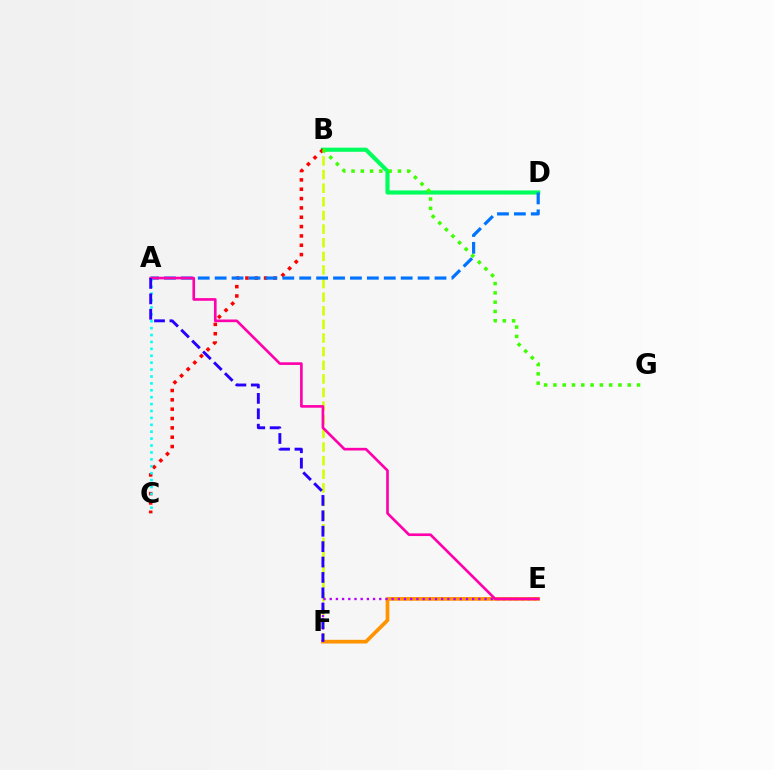{('B', 'D'): [{'color': '#00ff5c', 'line_style': 'solid', 'thickness': 2.97}], ('B', 'F'): [{'color': '#d1ff00', 'line_style': 'dashed', 'thickness': 1.85}], ('E', 'F'): [{'color': '#ff9400', 'line_style': 'solid', 'thickness': 2.67}, {'color': '#b900ff', 'line_style': 'dotted', 'thickness': 1.68}], ('B', 'C'): [{'color': '#ff0000', 'line_style': 'dotted', 'thickness': 2.54}], ('A', 'D'): [{'color': '#0074ff', 'line_style': 'dashed', 'thickness': 2.3}], ('A', 'C'): [{'color': '#00fff6', 'line_style': 'dotted', 'thickness': 1.88}], ('B', 'G'): [{'color': '#3dff00', 'line_style': 'dotted', 'thickness': 2.52}], ('A', 'E'): [{'color': '#ff00ac', 'line_style': 'solid', 'thickness': 1.91}], ('A', 'F'): [{'color': '#2500ff', 'line_style': 'dashed', 'thickness': 2.09}]}